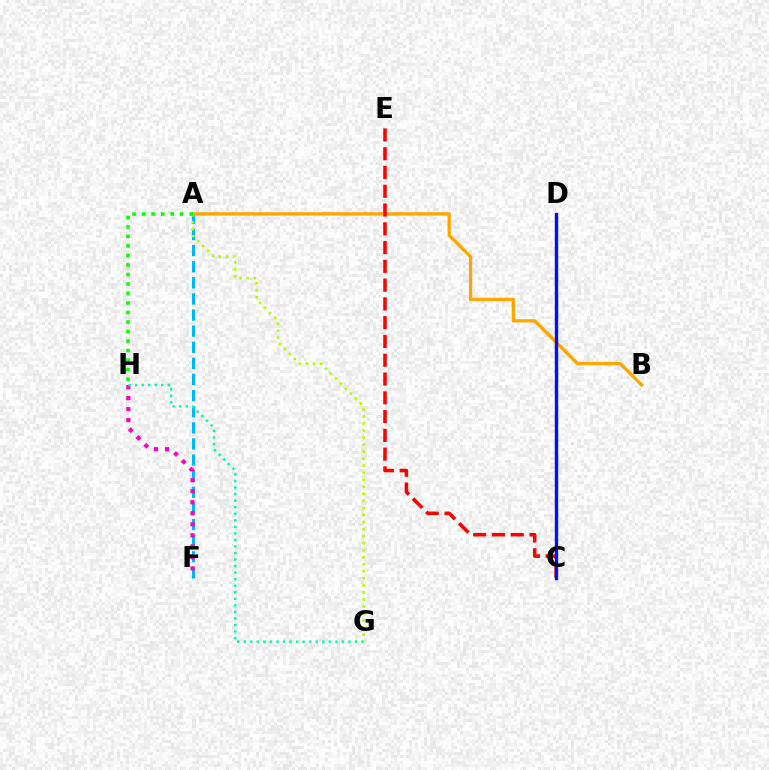{('A', 'F'): [{'color': '#00b5ff', 'line_style': 'dashed', 'thickness': 2.19}], ('F', 'H'): [{'color': '#ff00bd', 'line_style': 'dotted', 'thickness': 2.99}], ('A', 'G'): [{'color': '#b3ff00', 'line_style': 'dotted', 'thickness': 1.91}], ('G', 'H'): [{'color': '#00ff9d', 'line_style': 'dotted', 'thickness': 1.78}], ('C', 'D'): [{'color': '#9b00ff', 'line_style': 'dashed', 'thickness': 1.5}, {'color': '#0010ff', 'line_style': 'solid', 'thickness': 2.42}], ('A', 'B'): [{'color': '#ffa500', 'line_style': 'solid', 'thickness': 2.34}], ('C', 'E'): [{'color': '#ff0000', 'line_style': 'dashed', 'thickness': 2.55}], ('A', 'H'): [{'color': '#08ff00', 'line_style': 'dotted', 'thickness': 2.58}]}